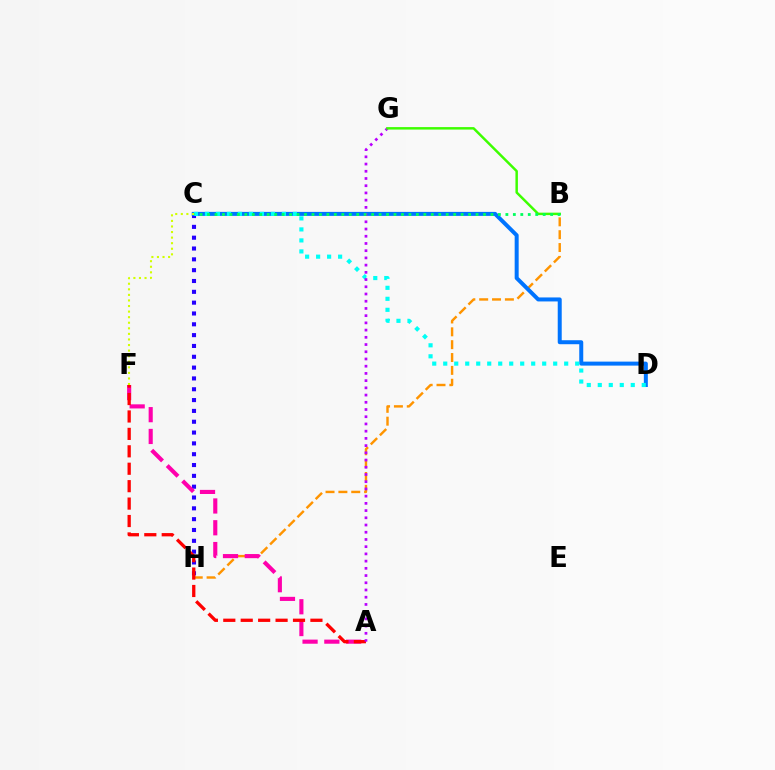{('B', 'H'): [{'color': '#ff9400', 'line_style': 'dashed', 'thickness': 1.75}], ('C', 'H'): [{'color': '#2500ff', 'line_style': 'dotted', 'thickness': 2.94}], ('C', 'D'): [{'color': '#0074ff', 'line_style': 'solid', 'thickness': 2.88}, {'color': '#00fff6', 'line_style': 'dotted', 'thickness': 2.99}], ('A', 'F'): [{'color': '#ff00ac', 'line_style': 'dashed', 'thickness': 2.96}, {'color': '#ff0000', 'line_style': 'dashed', 'thickness': 2.37}], ('C', 'F'): [{'color': '#d1ff00', 'line_style': 'dotted', 'thickness': 1.51}], ('A', 'G'): [{'color': '#b900ff', 'line_style': 'dotted', 'thickness': 1.96}], ('B', 'G'): [{'color': '#3dff00', 'line_style': 'solid', 'thickness': 1.78}], ('B', 'C'): [{'color': '#00ff5c', 'line_style': 'dotted', 'thickness': 2.03}]}